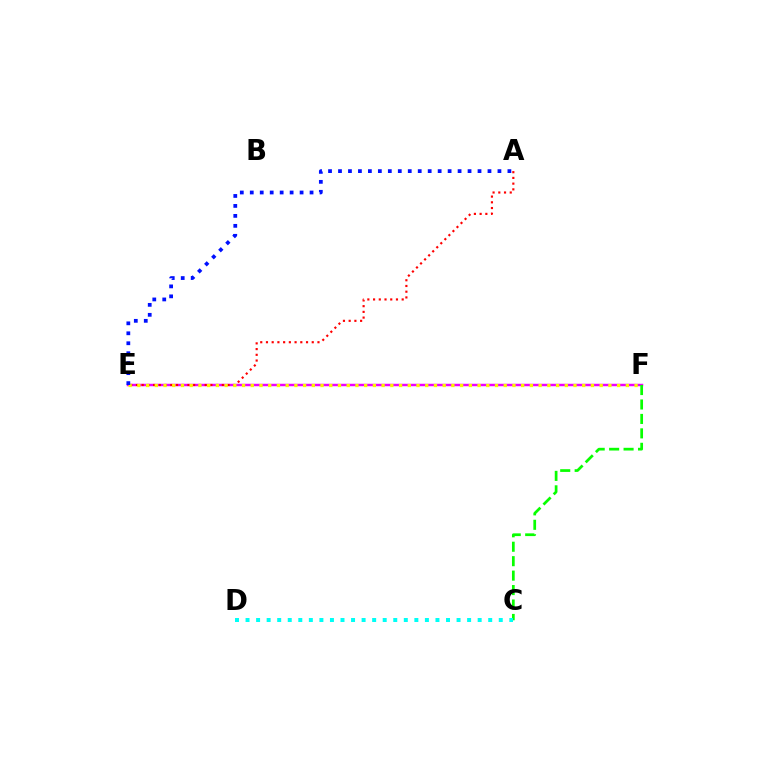{('E', 'F'): [{'color': '#ee00ff', 'line_style': 'solid', 'thickness': 1.78}, {'color': '#fcf500', 'line_style': 'dotted', 'thickness': 2.37}], ('C', 'F'): [{'color': '#08ff00', 'line_style': 'dashed', 'thickness': 1.96}], ('A', 'E'): [{'color': '#ff0000', 'line_style': 'dotted', 'thickness': 1.55}, {'color': '#0010ff', 'line_style': 'dotted', 'thickness': 2.71}], ('C', 'D'): [{'color': '#00fff6', 'line_style': 'dotted', 'thickness': 2.87}]}